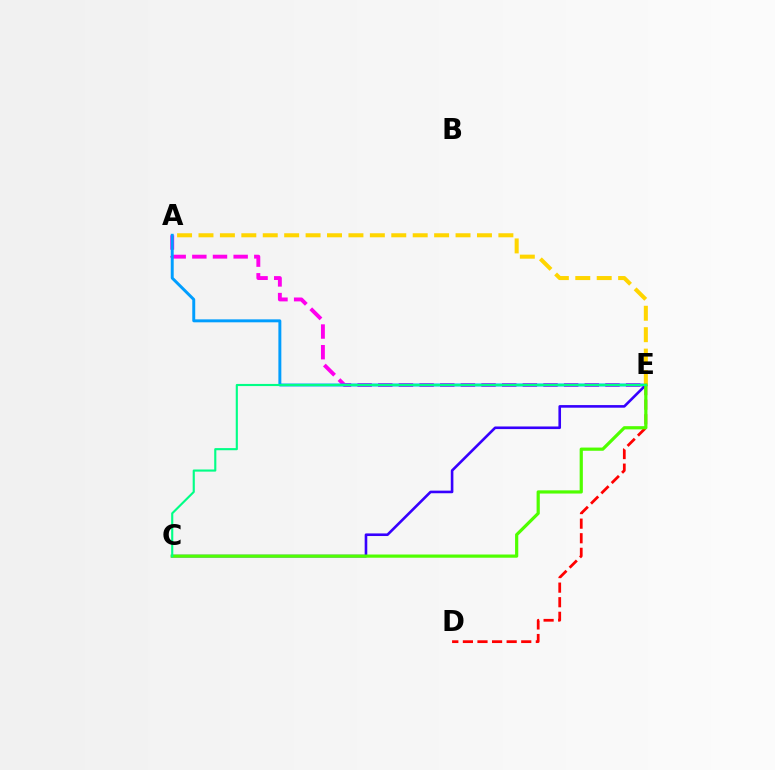{('A', 'E'): [{'color': '#ff00ed', 'line_style': 'dashed', 'thickness': 2.81}, {'color': '#009eff', 'line_style': 'solid', 'thickness': 2.12}, {'color': '#ffd500', 'line_style': 'dashed', 'thickness': 2.91}], ('C', 'E'): [{'color': '#3700ff', 'line_style': 'solid', 'thickness': 1.88}, {'color': '#4fff00', 'line_style': 'solid', 'thickness': 2.31}, {'color': '#00ff86', 'line_style': 'solid', 'thickness': 1.53}], ('D', 'E'): [{'color': '#ff0000', 'line_style': 'dashed', 'thickness': 1.98}]}